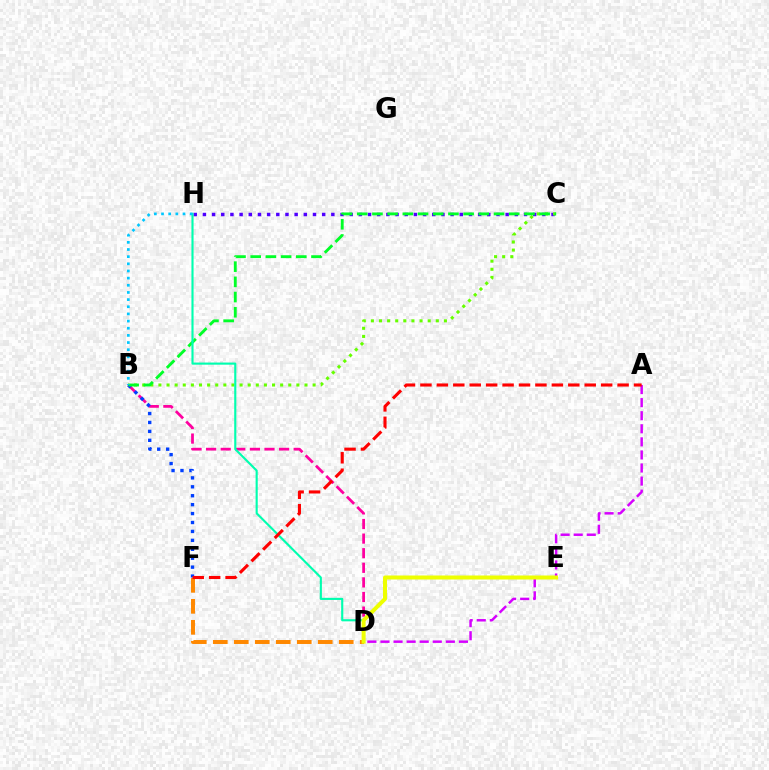{('C', 'H'): [{'color': '#4f00ff', 'line_style': 'dotted', 'thickness': 2.49}], ('D', 'F'): [{'color': '#ff8800', 'line_style': 'dashed', 'thickness': 2.85}], ('B', 'C'): [{'color': '#66ff00', 'line_style': 'dotted', 'thickness': 2.2}, {'color': '#00ff27', 'line_style': 'dashed', 'thickness': 2.06}], ('B', 'D'): [{'color': '#ff00a0', 'line_style': 'dashed', 'thickness': 1.98}], ('B', 'F'): [{'color': '#003fff', 'line_style': 'dotted', 'thickness': 2.43}], ('A', 'D'): [{'color': '#d600ff', 'line_style': 'dashed', 'thickness': 1.78}], ('D', 'H'): [{'color': '#00ffaf', 'line_style': 'solid', 'thickness': 1.53}], ('D', 'E'): [{'color': '#eeff00', 'line_style': 'solid', 'thickness': 2.88}], ('A', 'F'): [{'color': '#ff0000', 'line_style': 'dashed', 'thickness': 2.23}], ('B', 'H'): [{'color': '#00c7ff', 'line_style': 'dotted', 'thickness': 1.94}]}